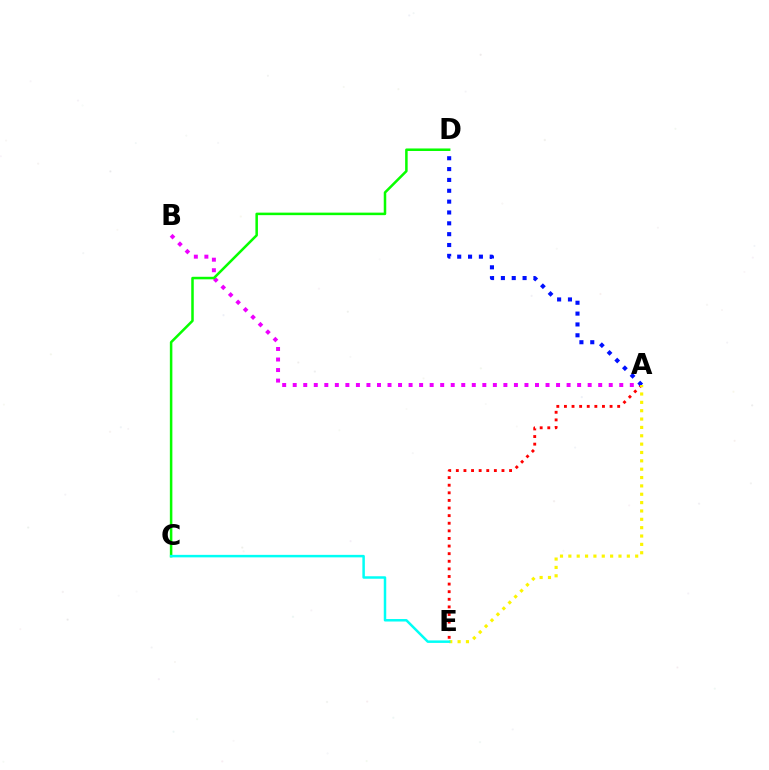{('A', 'B'): [{'color': '#ee00ff', 'line_style': 'dotted', 'thickness': 2.86}], ('A', 'E'): [{'color': '#ff0000', 'line_style': 'dotted', 'thickness': 2.07}, {'color': '#fcf500', 'line_style': 'dotted', 'thickness': 2.27}], ('A', 'D'): [{'color': '#0010ff', 'line_style': 'dotted', 'thickness': 2.95}], ('C', 'D'): [{'color': '#08ff00', 'line_style': 'solid', 'thickness': 1.82}], ('C', 'E'): [{'color': '#00fff6', 'line_style': 'solid', 'thickness': 1.8}]}